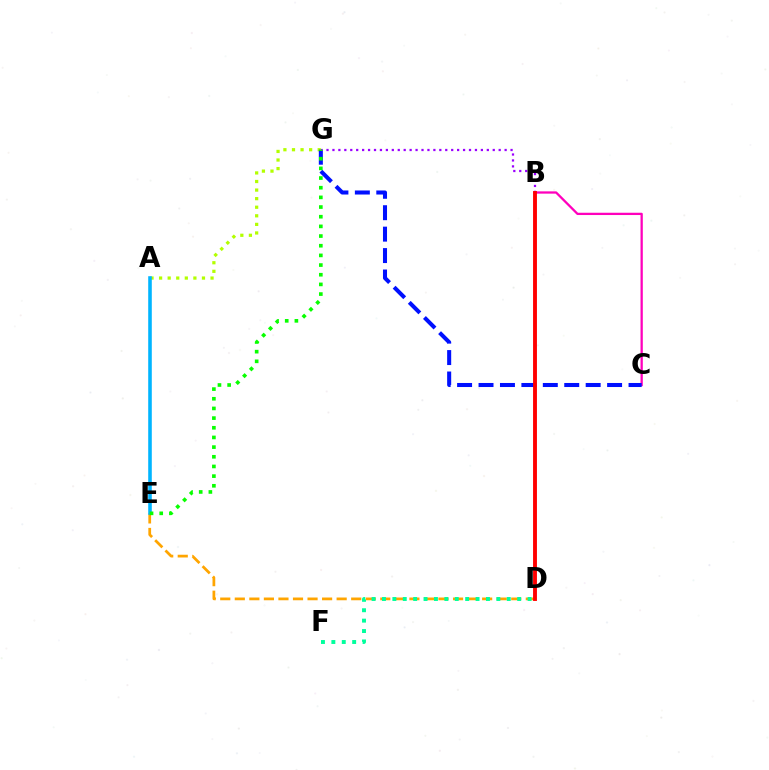{('B', 'C'): [{'color': '#ff00bd', 'line_style': 'solid', 'thickness': 1.64}], ('D', 'E'): [{'color': '#ffa500', 'line_style': 'dashed', 'thickness': 1.98}], ('A', 'G'): [{'color': '#b3ff00', 'line_style': 'dotted', 'thickness': 2.33}], ('C', 'G'): [{'color': '#0010ff', 'line_style': 'dashed', 'thickness': 2.91}], ('B', 'G'): [{'color': '#9b00ff', 'line_style': 'dotted', 'thickness': 1.61}], ('A', 'E'): [{'color': '#00b5ff', 'line_style': 'solid', 'thickness': 2.58}], ('D', 'F'): [{'color': '#00ff9d', 'line_style': 'dotted', 'thickness': 2.83}], ('B', 'D'): [{'color': '#ff0000', 'line_style': 'solid', 'thickness': 2.79}], ('E', 'G'): [{'color': '#08ff00', 'line_style': 'dotted', 'thickness': 2.63}]}